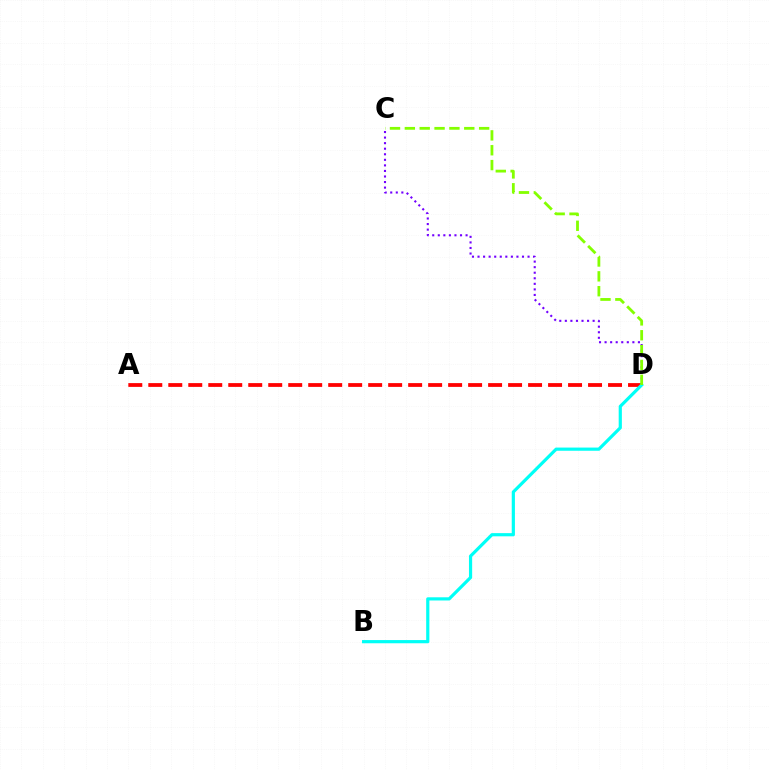{('A', 'D'): [{'color': '#ff0000', 'line_style': 'dashed', 'thickness': 2.72}], ('C', 'D'): [{'color': '#7200ff', 'line_style': 'dotted', 'thickness': 1.51}, {'color': '#84ff00', 'line_style': 'dashed', 'thickness': 2.02}], ('B', 'D'): [{'color': '#00fff6', 'line_style': 'solid', 'thickness': 2.3}]}